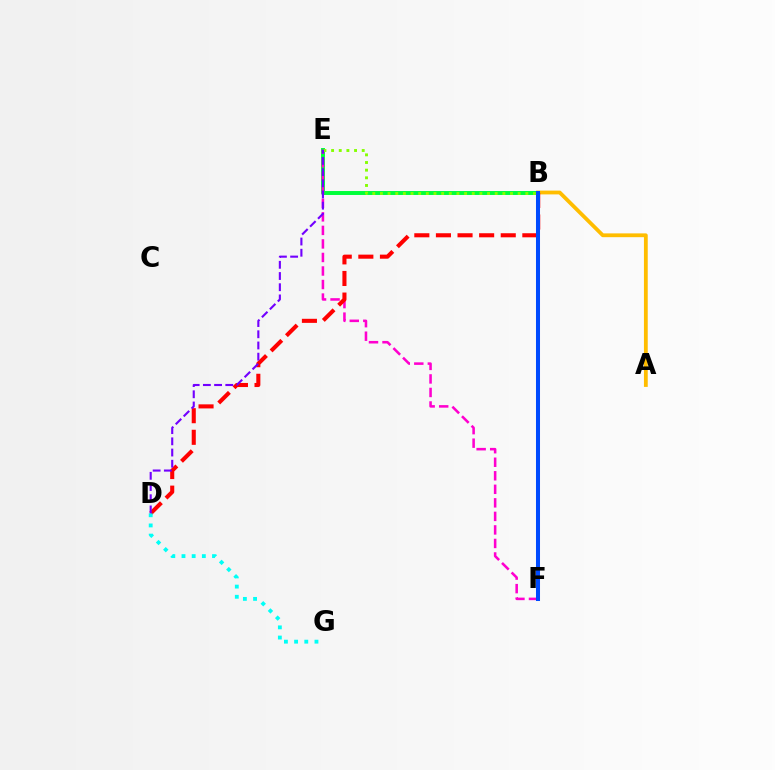{('A', 'B'): [{'color': '#ffbd00', 'line_style': 'solid', 'thickness': 2.74}], ('B', 'E'): [{'color': '#00ff39', 'line_style': 'solid', 'thickness': 2.84}, {'color': '#84ff00', 'line_style': 'dotted', 'thickness': 2.08}], ('E', 'F'): [{'color': '#ff00cf', 'line_style': 'dashed', 'thickness': 1.84}], ('B', 'D'): [{'color': '#ff0000', 'line_style': 'dashed', 'thickness': 2.93}], ('D', 'G'): [{'color': '#00fff6', 'line_style': 'dotted', 'thickness': 2.77}], ('B', 'F'): [{'color': '#004bff', 'line_style': 'solid', 'thickness': 2.9}], ('D', 'E'): [{'color': '#7200ff', 'line_style': 'dashed', 'thickness': 1.52}]}